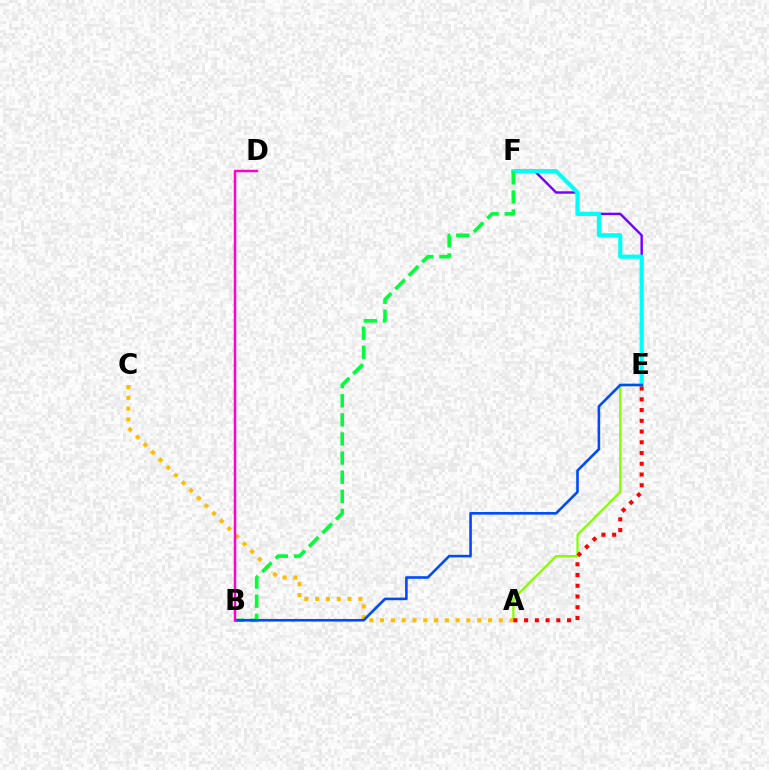{('E', 'F'): [{'color': '#7200ff', 'line_style': 'solid', 'thickness': 1.72}, {'color': '#00fff6', 'line_style': 'solid', 'thickness': 2.98}], ('A', 'E'): [{'color': '#84ff00', 'line_style': 'solid', 'thickness': 1.59}, {'color': '#ff0000', 'line_style': 'dotted', 'thickness': 2.92}], ('A', 'C'): [{'color': '#ffbd00', 'line_style': 'dotted', 'thickness': 2.93}], ('B', 'F'): [{'color': '#00ff39', 'line_style': 'dashed', 'thickness': 2.6}], ('B', 'E'): [{'color': '#004bff', 'line_style': 'solid', 'thickness': 1.88}], ('B', 'D'): [{'color': '#ff00cf', 'line_style': 'solid', 'thickness': 1.79}]}